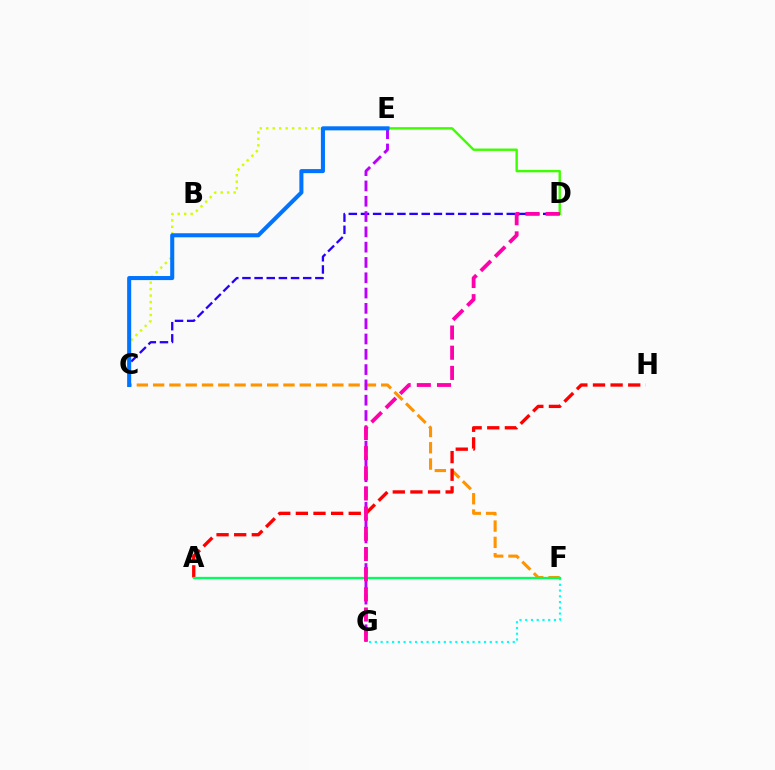{('D', 'E'): [{'color': '#3dff00', 'line_style': 'solid', 'thickness': 1.72}], ('F', 'G'): [{'color': '#00fff6', 'line_style': 'dotted', 'thickness': 1.56}], ('C', 'E'): [{'color': '#d1ff00', 'line_style': 'dotted', 'thickness': 1.76}, {'color': '#0074ff', 'line_style': 'solid', 'thickness': 2.92}], ('C', 'D'): [{'color': '#2500ff', 'line_style': 'dashed', 'thickness': 1.65}], ('C', 'F'): [{'color': '#ff9400', 'line_style': 'dashed', 'thickness': 2.21}], ('A', 'H'): [{'color': '#ff0000', 'line_style': 'dashed', 'thickness': 2.39}], ('A', 'F'): [{'color': '#00ff5c', 'line_style': 'solid', 'thickness': 1.65}], ('E', 'G'): [{'color': '#b900ff', 'line_style': 'dashed', 'thickness': 2.08}], ('D', 'G'): [{'color': '#ff00ac', 'line_style': 'dashed', 'thickness': 2.74}]}